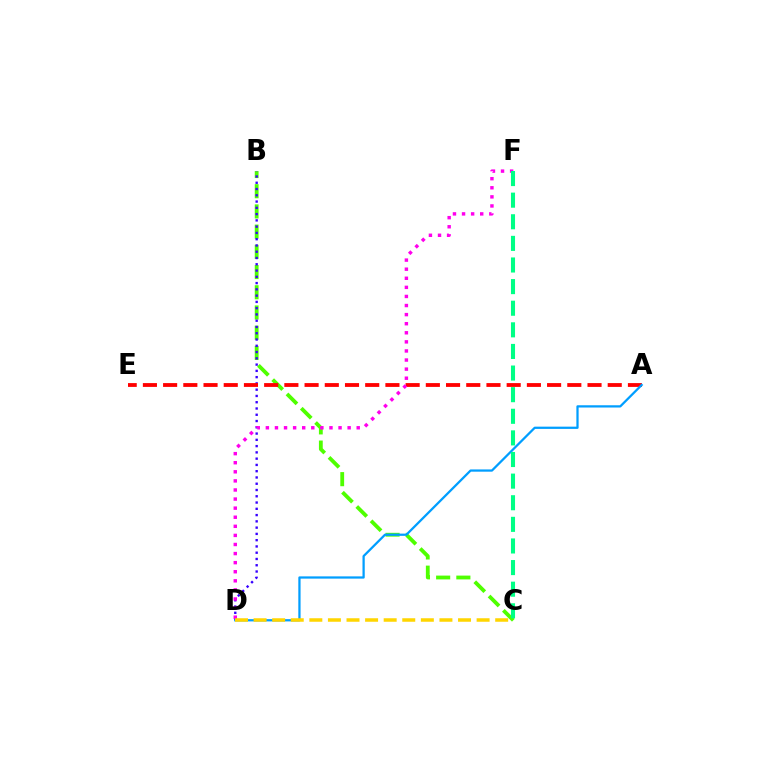{('B', 'C'): [{'color': '#4fff00', 'line_style': 'dashed', 'thickness': 2.75}], ('B', 'D'): [{'color': '#3700ff', 'line_style': 'dotted', 'thickness': 1.7}], ('A', 'E'): [{'color': '#ff0000', 'line_style': 'dashed', 'thickness': 2.75}], ('D', 'F'): [{'color': '#ff00ed', 'line_style': 'dotted', 'thickness': 2.47}], ('A', 'D'): [{'color': '#009eff', 'line_style': 'solid', 'thickness': 1.62}], ('C', 'D'): [{'color': '#ffd500', 'line_style': 'dashed', 'thickness': 2.52}], ('C', 'F'): [{'color': '#00ff86', 'line_style': 'dashed', 'thickness': 2.94}]}